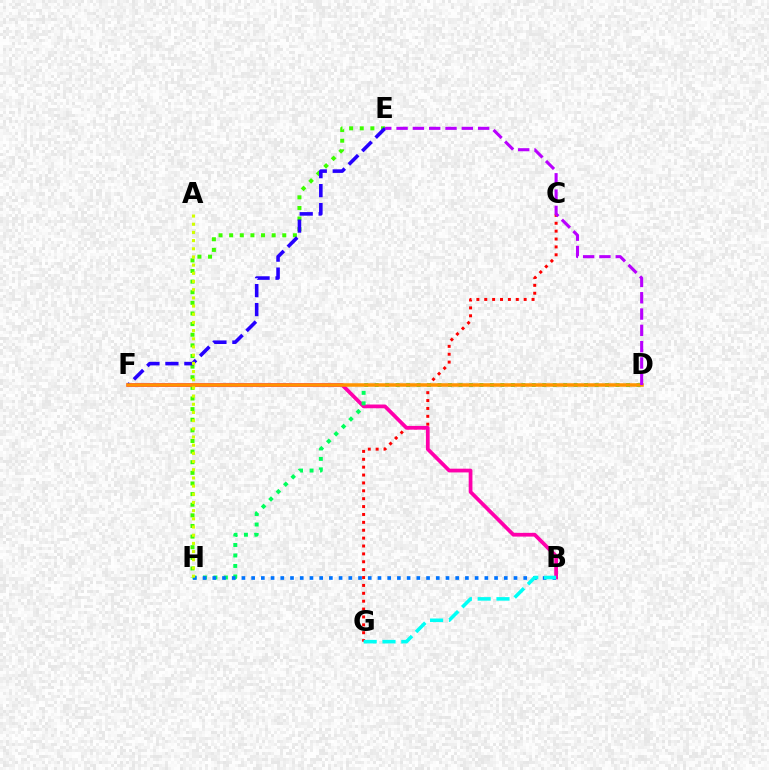{('E', 'H'): [{'color': '#3dff00', 'line_style': 'dotted', 'thickness': 2.89}], ('C', 'G'): [{'color': '#ff0000', 'line_style': 'dotted', 'thickness': 2.14}], ('B', 'F'): [{'color': '#ff00ac', 'line_style': 'solid', 'thickness': 2.69}], ('D', 'H'): [{'color': '#00ff5c', 'line_style': 'dotted', 'thickness': 2.85}], ('B', 'H'): [{'color': '#0074ff', 'line_style': 'dotted', 'thickness': 2.64}], ('E', 'F'): [{'color': '#2500ff', 'line_style': 'dashed', 'thickness': 2.57}], ('D', 'F'): [{'color': '#ff9400', 'line_style': 'solid', 'thickness': 2.54}], ('D', 'E'): [{'color': '#b900ff', 'line_style': 'dashed', 'thickness': 2.22}], ('A', 'H'): [{'color': '#d1ff00', 'line_style': 'dotted', 'thickness': 2.22}], ('B', 'G'): [{'color': '#00fff6', 'line_style': 'dashed', 'thickness': 2.56}]}